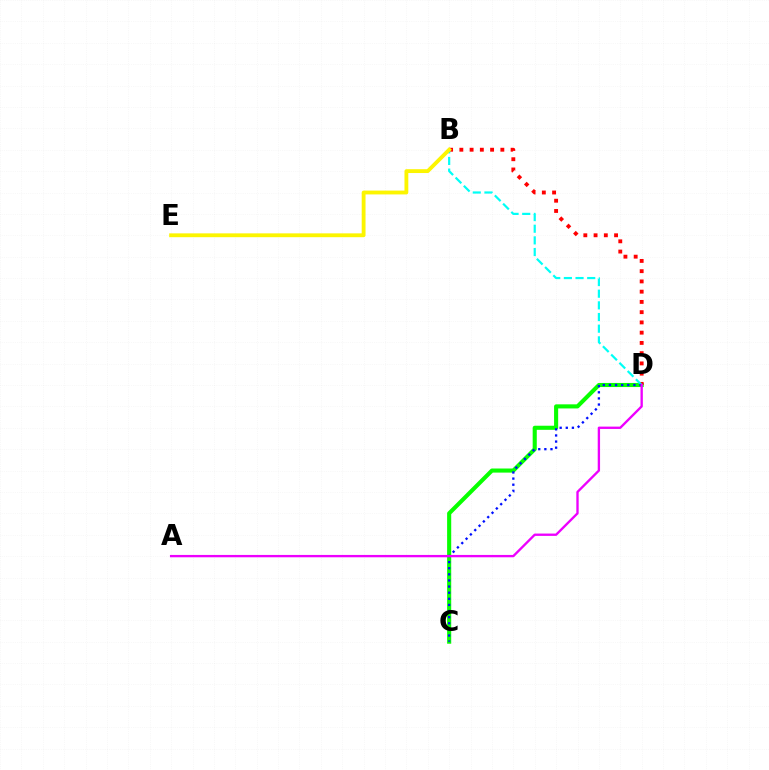{('C', 'D'): [{'color': '#08ff00', 'line_style': 'solid', 'thickness': 2.95}, {'color': '#0010ff', 'line_style': 'dotted', 'thickness': 1.66}], ('B', 'D'): [{'color': '#ff0000', 'line_style': 'dotted', 'thickness': 2.78}, {'color': '#00fff6', 'line_style': 'dashed', 'thickness': 1.58}], ('A', 'D'): [{'color': '#ee00ff', 'line_style': 'solid', 'thickness': 1.69}], ('B', 'E'): [{'color': '#fcf500', 'line_style': 'solid', 'thickness': 2.76}]}